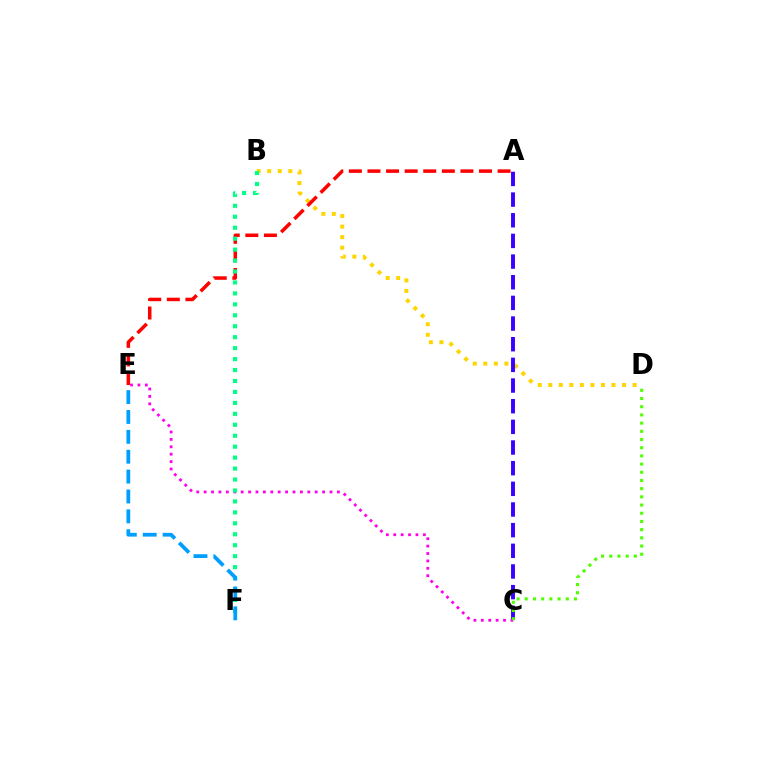{('B', 'D'): [{'color': '#ffd500', 'line_style': 'dotted', 'thickness': 2.86}], ('A', 'C'): [{'color': '#3700ff', 'line_style': 'dashed', 'thickness': 2.81}], ('A', 'E'): [{'color': '#ff0000', 'line_style': 'dashed', 'thickness': 2.53}], ('C', 'E'): [{'color': '#ff00ed', 'line_style': 'dotted', 'thickness': 2.01}], ('B', 'F'): [{'color': '#00ff86', 'line_style': 'dotted', 'thickness': 2.97}], ('E', 'F'): [{'color': '#009eff', 'line_style': 'dashed', 'thickness': 2.7}], ('C', 'D'): [{'color': '#4fff00', 'line_style': 'dotted', 'thickness': 2.23}]}